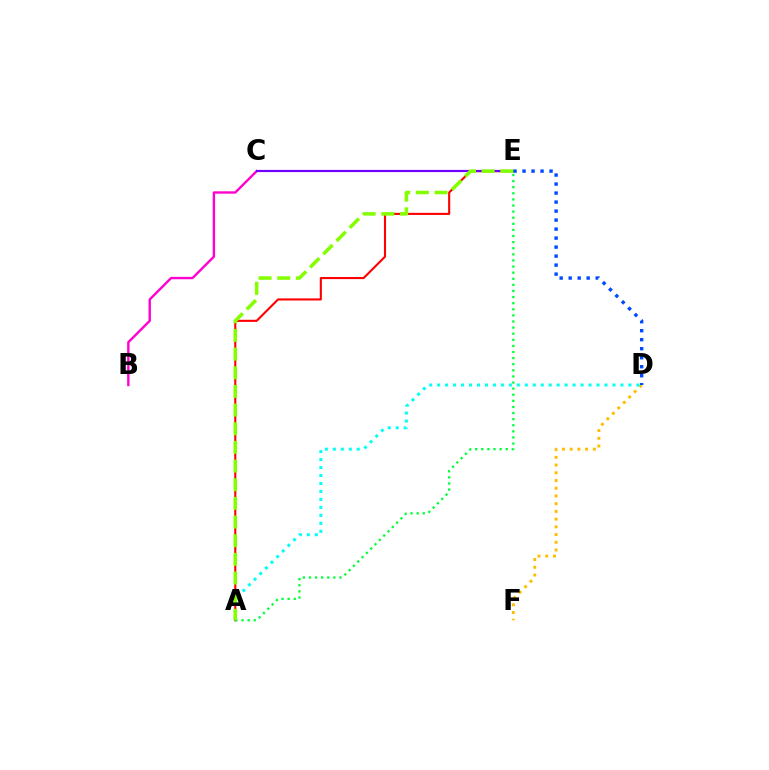{('A', 'E'): [{'color': '#ff0000', 'line_style': 'solid', 'thickness': 1.52}, {'color': '#00ff39', 'line_style': 'dotted', 'thickness': 1.66}, {'color': '#84ff00', 'line_style': 'dashed', 'thickness': 2.54}], ('B', 'C'): [{'color': '#ff00cf', 'line_style': 'solid', 'thickness': 1.71}], ('D', 'F'): [{'color': '#ffbd00', 'line_style': 'dotted', 'thickness': 2.1}], ('C', 'E'): [{'color': '#7200ff', 'line_style': 'solid', 'thickness': 1.57}], ('D', 'E'): [{'color': '#004bff', 'line_style': 'dotted', 'thickness': 2.45}], ('A', 'D'): [{'color': '#00fff6', 'line_style': 'dotted', 'thickness': 2.16}]}